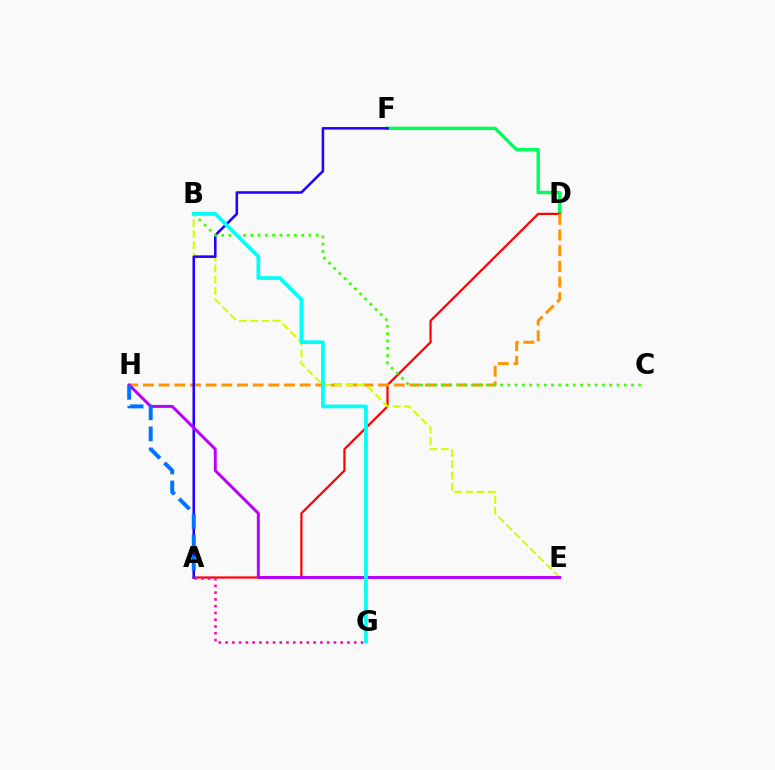{('D', 'F'): [{'color': '#00ff5c', 'line_style': 'solid', 'thickness': 2.47}], ('A', 'D'): [{'color': '#ff0000', 'line_style': 'solid', 'thickness': 1.6}], ('D', 'H'): [{'color': '#ff9400', 'line_style': 'dashed', 'thickness': 2.13}], ('B', 'E'): [{'color': '#d1ff00', 'line_style': 'dashed', 'thickness': 1.52}], ('A', 'F'): [{'color': '#2500ff', 'line_style': 'solid', 'thickness': 1.85}], ('A', 'G'): [{'color': '#ff00ac', 'line_style': 'dotted', 'thickness': 1.84}], ('E', 'H'): [{'color': '#b900ff', 'line_style': 'solid', 'thickness': 2.13}], ('A', 'H'): [{'color': '#0074ff', 'line_style': 'dashed', 'thickness': 2.86}], ('B', 'C'): [{'color': '#3dff00', 'line_style': 'dotted', 'thickness': 1.98}], ('B', 'G'): [{'color': '#00fff6', 'line_style': 'solid', 'thickness': 2.68}]}